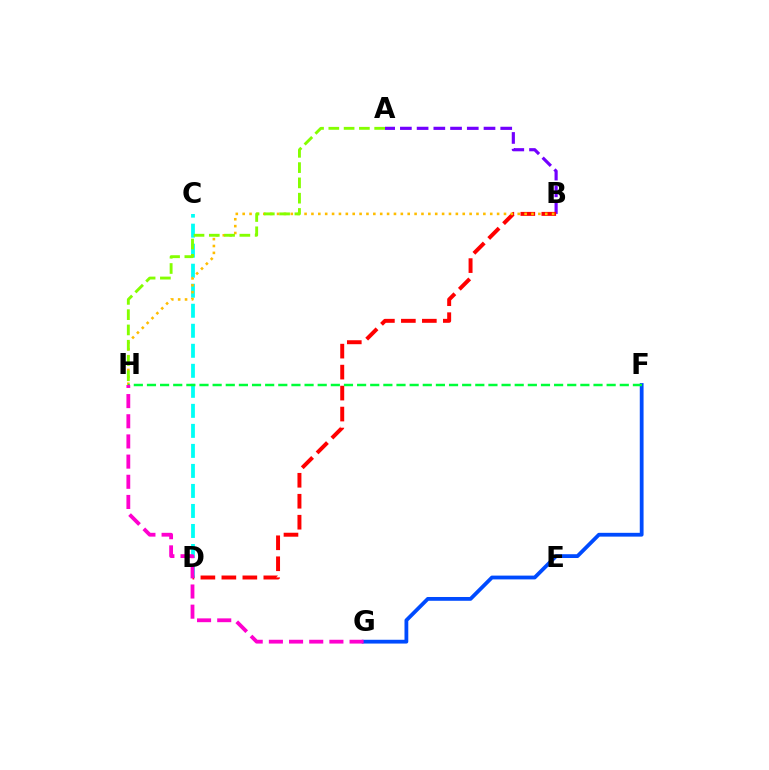{('F', 'G'): [{'color': '#004bff', 'line_style': 'solid', 'thickness': 2.73}], ('C', 'D'): [{'color': '#00fff6', 'line_style': 'dashed', 'thickness': 2.72}], ('A', 'B'): [{'color': '#7200ff', 'line_style': 'dashed', 'thickness': 2.27}], ('B', 'D'): [{'color': '#ff0000', 'line_style': 'dashed', 'thickness': 2.85}], ('B', 'H'): [{'color': '#ffbd00', 'line_style': 'dotted', 'thickness': 1.87}], ('A', 'H'): [{'color': '#84ff00', 'line_style': 'dashed', 'thickness': 2.08}], ('F', 'H'): [{'color': '#00ff39', 'line_style': 'dashed', 'thickness': 1.78}], ('G', 'H'): [{'color': '#ff00cf', 'line_style': 'dashed', 'thickness': 2.74}]}